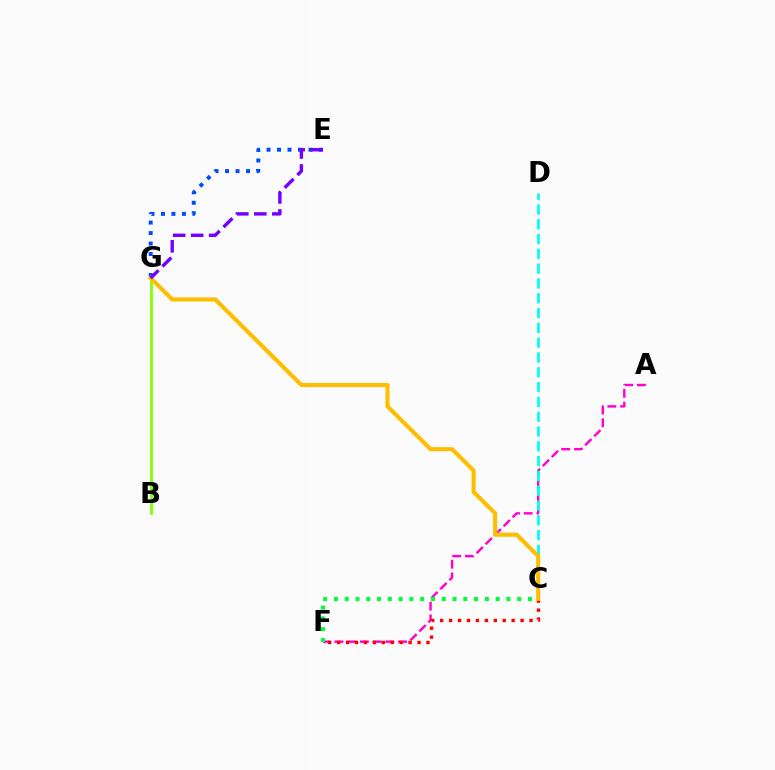{('E', 'G'): [{'color': '#004bff', 'line_style': 'dotted', 'thickness': 2.85}, {'color': '#7200ff', 'line_style': 'dashed', 'thickness': 2.44}], ('A', 'F'): [{'color': '#ff00cf', 'line_style': 'dashed', 'thickness': 1.73}], ('C', 'D'): [{'color': '#00fff6', 'line_style': 'dashed', 'thickness': 2.01}], ('C', 'F'): [{'color': '#00ff39', 'line_style': 'dotted', 'thickness': 2.93}, {'color': '#ff0000', 'line_style': 'dotted', 'thickness': 2.43}], ('B', 'G'): [{'color': '#84ff00', 'line_style': 'solid', 'thickness': 2.04}], ('C', 'G'): [{'color': '#ffbd00', 'line_style': 'solid', 'thickness': 2.96}]}